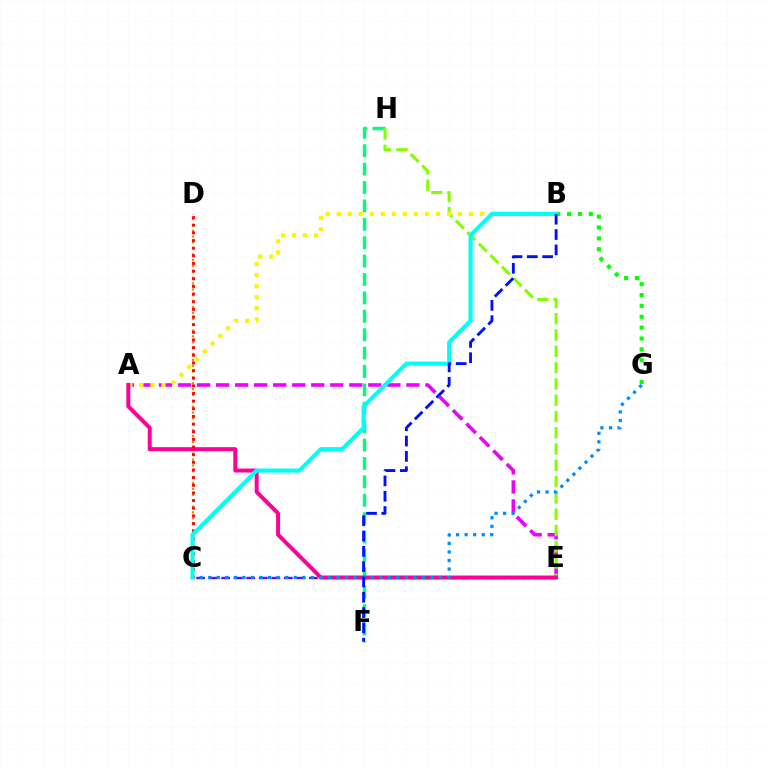{('C', 'D'): [{'color': '#ff7c00', 'line_style': 'dotted', 'thickness': 1.59}, {'color': '#ff0000', 'line_style': 'dotted', 'thickness': 2.08}], ('A', 'E'): [{'color': '#ee00ff', 'line_style': 'dashed', 'thickness': 2.59}, {'color': '#ff0094', 'line_style': 'solid', 'thickness': 2.86}], ('F', 'H'): [{'color': '#00ff74', 'line_style': 'dashed', 'thickness': 2.5}], ('B', 'G'): [{'color': '#08ff00', 'line_style': 'dotted', 'thickness': 2.95}], ('E', 'H'): [{'color': '#84ff00', 'line_style': 'dashed', 'thickness': 2.21}], ('A', 'B'): [{'color': '#fcf500', 'line_style': 'dotted', 'thickness': 3.0}], ('C', 'E'): [{'color': '#7200ff', 'line_style': 'dashed', 'thickness': 1.7}], ('C', 'G'): [{'color': '#008cff', 'line_style': 'dotted', 'thickness': 2.32}], ('B', 'C'): [{'color': '#00fff6', 'line_style': 'solid', 'thickness': 2.96}], ('B', 'F'): [{'color': '#0010ff', 'line_style': 'dashed', 'thickness': 2.08}]}